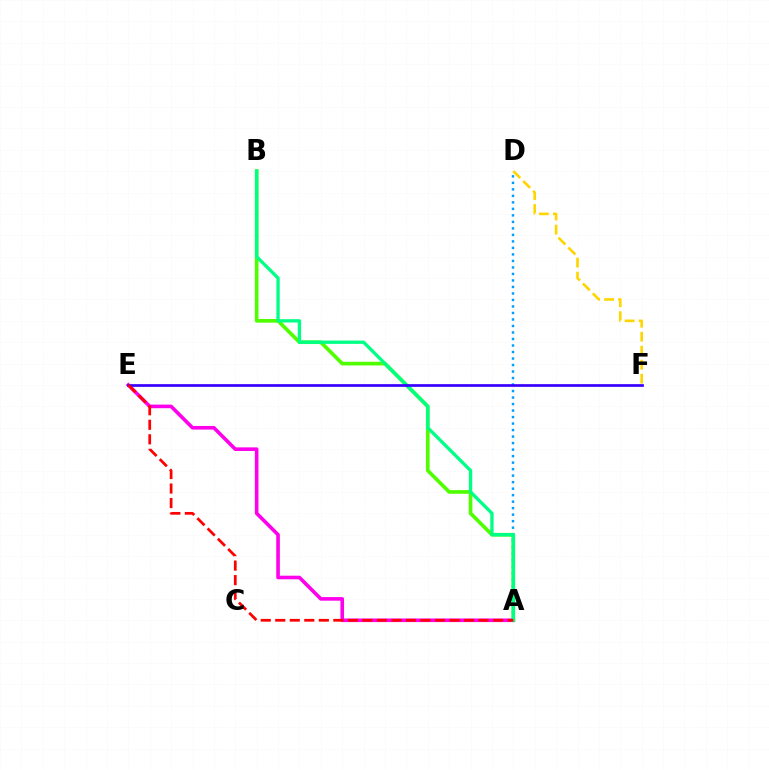{('A', 'B'): [{'color': '#4fff00', 'line_style': 'solid', 'thickness': 2.64}, {'color': '#00ff86', 'line_style': 'solid', 'thickness': 2.39}], ('A', 'D'): [{'color': '#009eff', 'line_style': 'dotted', 'thickness': 1.77}], ('A', 'E'): [{'color': '#ff00ed', 'line_style': 'solid', 'thickness': 2.6}, {'color': '#ff0000', 'line_style': 'dashed', 'thickness': 1.97}], ('D', 'F'): [{'color': '#ffd500', 'line_style': 'dashed', 'thickness': 1.9}], ('E', 'F'): [{'color': '#3700ff', 'line_style': 'solid', 'thickness': 1.95}]}